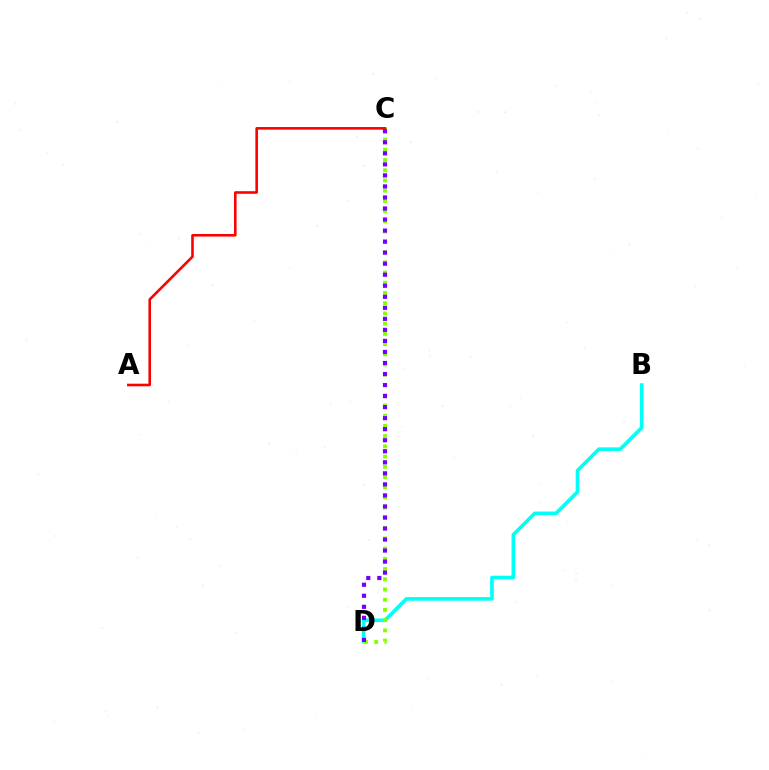{('B', 'D'): [{'color': '#00fff6', 'line_style': 'solid', 'thickness': 2.61}], ('C', 'D'): [{'color': '#84ff00', 'line_style': 'dotted', 'thickness': 2.78}, {'color': '#7200ff', 'line_style': 'dotted', 'thickness': 3.0}], ('A', 'C'): [{'color': '#ff0000', 'line_style': 'solid', 'thickness': 1.87}]}